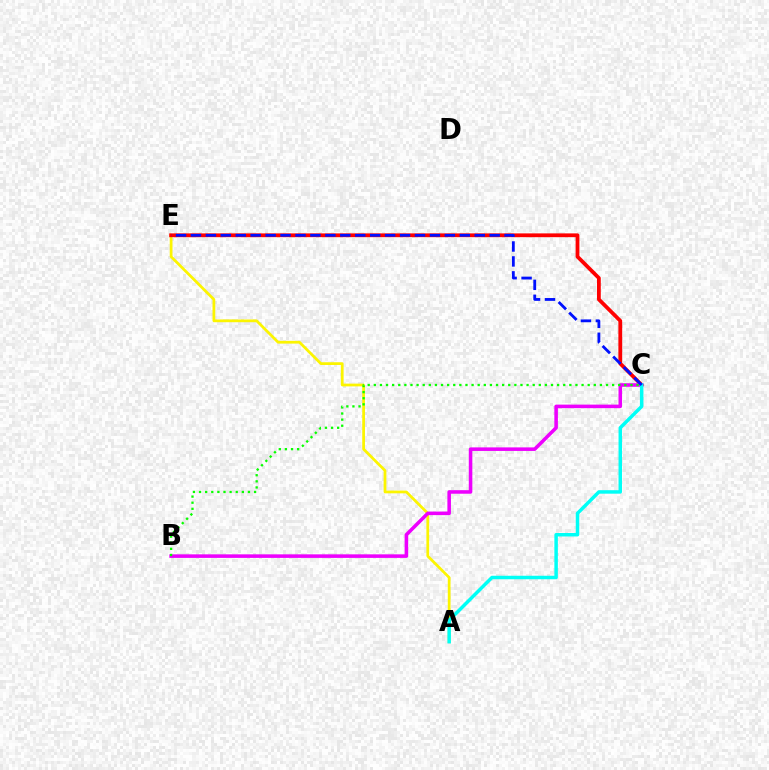{('A', 'E'): [{'color': '#fcf500', 'line_style': 'solid', 'thickness': 1.98}], ('C', 'E'): [{'color': '#ff0000', 'line_style': 'solid', 'thickness': 2.72}, {'color': '#0010ff', 'line_style': 'dashed', 'thickness': 2.03}], ('B', 'C'): [{'color': '#ee00ff', 'line_style': 'solid', 'thickness': 2.56}, {'color': '#08ff00', 'line_style': 'dotted', 'thickness': 1.66}], ('A', 'C'): [{'color': '#00fff6', 'line_style': 'solid', 'thickness': 2.5}]}